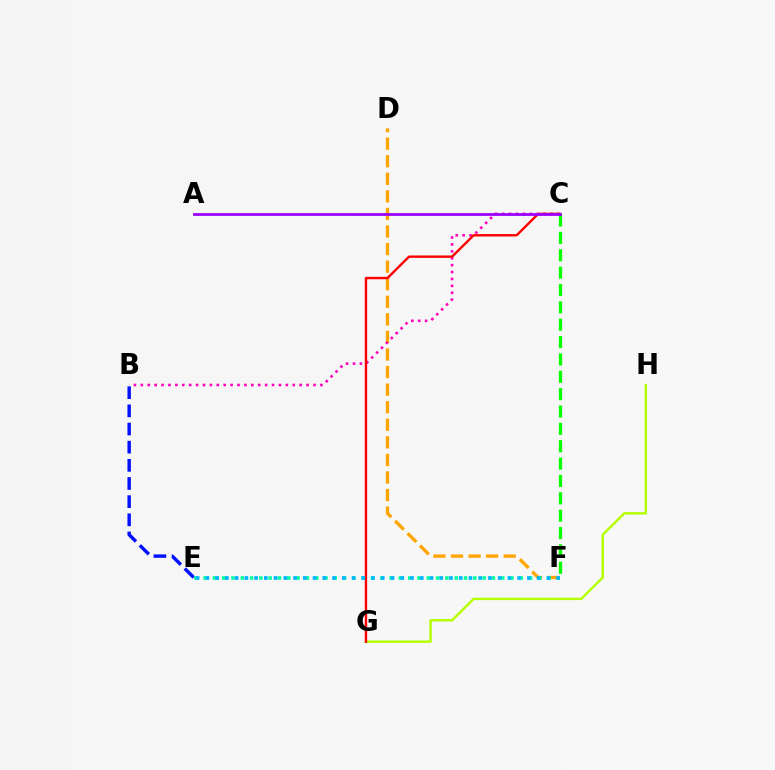{('D', 'F'): [{'color': '#ffa500', 'line_style': 'dashed', 'thickness': 2.39}], ('B', 'C'): [{'color': '#ff00bd', 'line_style': 'dotted', 'thickness': 1.88}], ('G', 'H'): [{'color': '#b3ff00', 'line_style': 'solid', 'thickness': 1.73}], ('B', 'E'): [{'color': '#0010ff', 'line_style': 'dashed', 'thickness': 2.47}], ('E', 'F'): [{'color': '#00ff9d', 'line_style': 'dotted', 'thickness': 2.53}, {'color': '#00b5ff', 'line_style': 'dotted', 'thickness': 2.65}], ('C', 'G'): [{'color': '#ff0000', 'line_style': 'solid', 'thickness': 1.72}], ('C', 'F'): [{'color': '#08ff00', 'line_style': 'dashed', 'thickness': 2.36}], ('A', 'C'): [{'color': '#9b00ff', 'line_style': 'solid', 'thickness': 2.0}]}